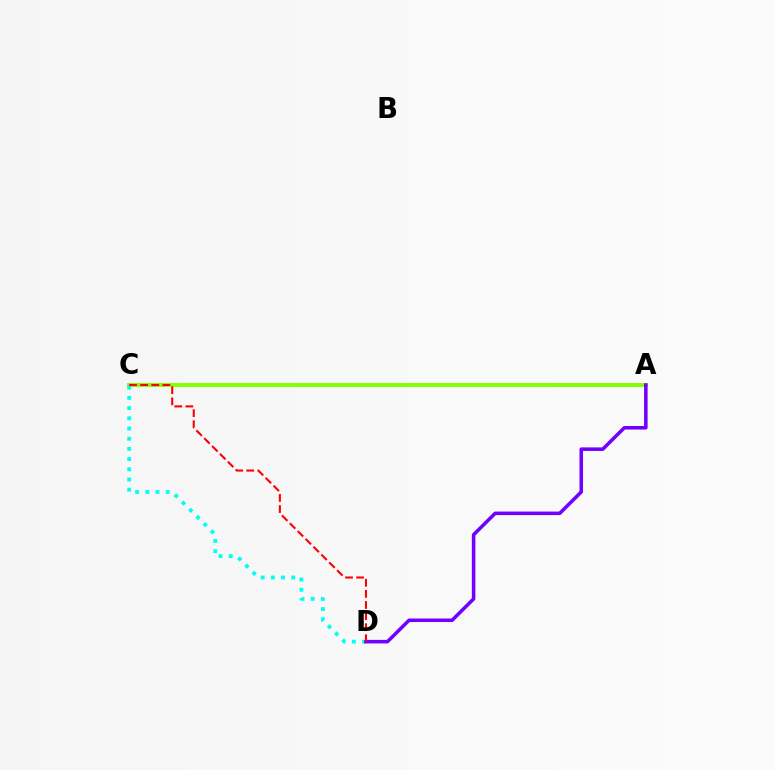{('A', 'C'): [{'color': '#84ff00', 'line_style': 'solid', 'thickness': 2.81}], ('C', 'D'): [{'color': '#00fff6', 'line_style': 'dotted', 'thickness': 2.77}, {'color': '#ff0000', 'line_style': 'dashed', 'thickness': 1.51}], ('A', 'D'): [{'color': '#7200ff', 'line_style': 'solid', 'thickness': 2.55}]}